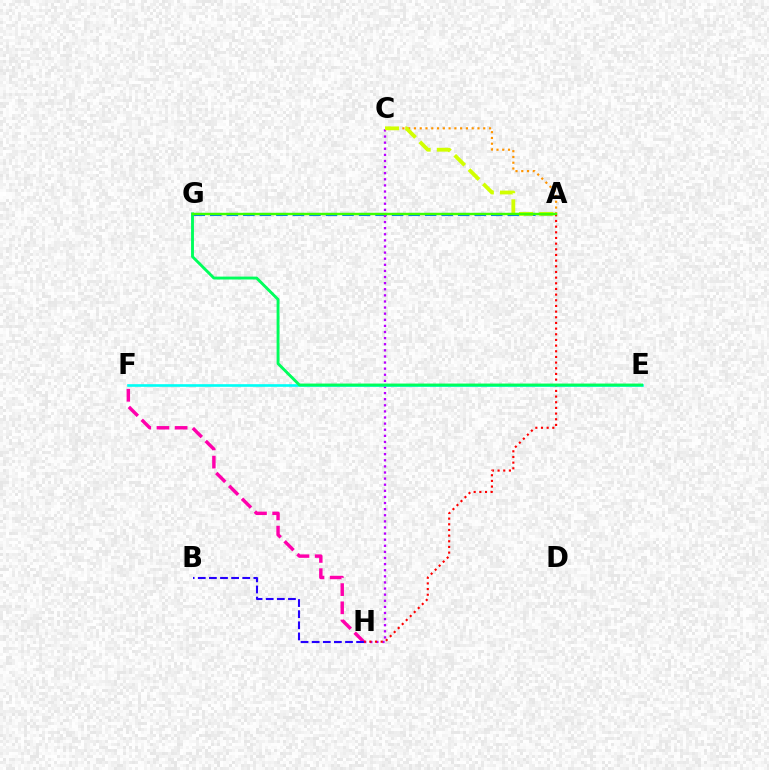{('A', 'C'): [{'color': '#ff9400', 'line_style': 'dotted', 'thickness': 1.57}, {'color': '#d1ff00', 'line_style': 'dashed', 'thickness': 2.75}], ('A', 'G'): [{'color': '#0074ff', 'line_style': 'dashed', 'thickness': 2.25}, {'color': '#3dff00', 'line_style': 'solid', 'thickness': 1.75}], ('C', 'H'): [{'color': '#b900ff', 'line_style': 'dotted', 'thickness': 1.66}], ('E', 'F'): [{'color': '#00fff6', 'line_style': 'solid', 'thickness': 1.9}], ('A', 'H'): [{'color': '#ff0000', 'line_style': 'dotted', 'thickness': 1.54}], ('E', 'G'): [{'color': '#00ff5c', 'line_style': 'solid', 'thickness': 2.08}], ('F', 'H'): [{'color': '#ff00ac', 'line_style': 'dashed', 'thickness': 2.47}], ('B', 'H'): [{'color': '#2500ff', 'line_style': 'dashed', 'thickness': 1.51}]}